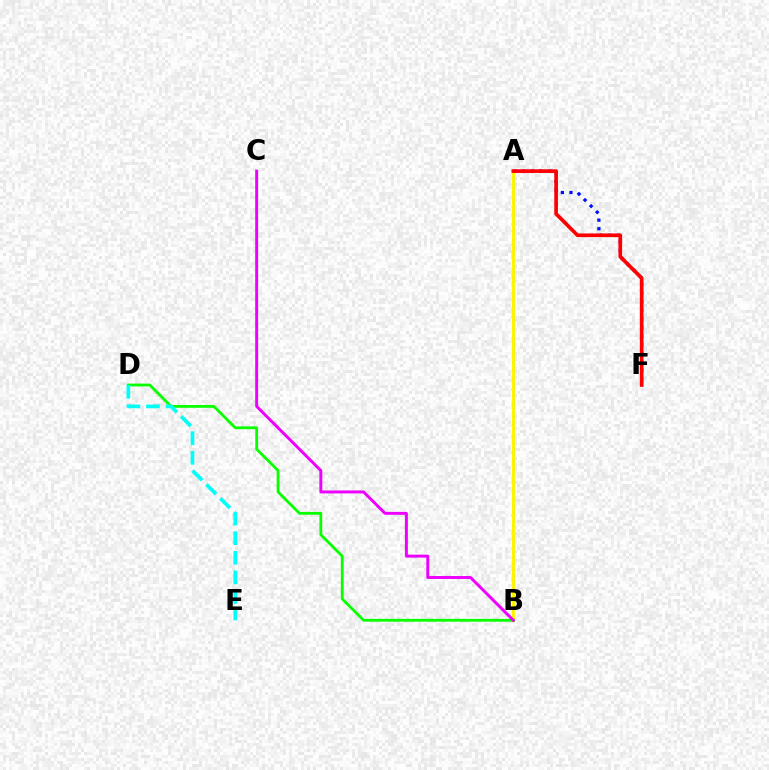{('A', 'F'): [{'color': '#0010ff', 'line_style': 'dotted', 'thickness': 2.34}, {'color': '#ff0000', 'line_style': 'solid', 'thickness': 2.65}], ('A', 'B'): [{'color': '#fcf500', 'line_style': 'solid', 'thickness': 2.12}], ('B', 'D'): [{'color': '#08ff00', 'line_style': 'solid', 'thickness': 2.01}], ('B', 'C'): [{'color': '#ee00ff', 'line_style': 'solid', 'thickness': 2.12}], ('D', 'E'): [{'color': '#00fff6', 'line_style': 'dashed', 'thickness': 2.66}]}